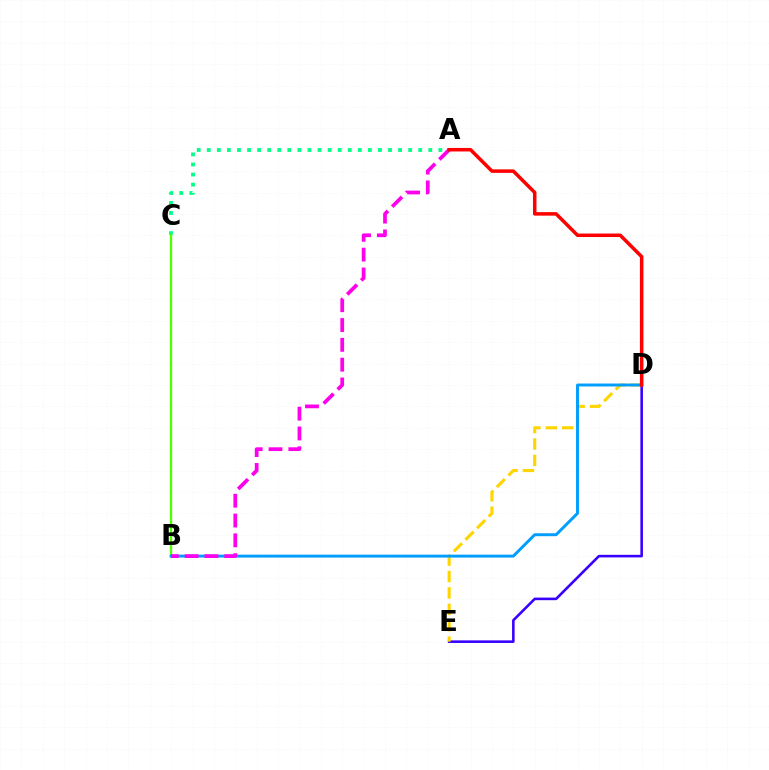{('A', 'C'): [{'color': '#00ff86', 'line_style': 'dotted', 'thickness': 2.74}], ('B', 'C'): [{'color': '#4fff00', 'line_style': 'solid', 'thickness': 1.69}], ('D', 'E'): [{'color': '#3700ff', 'line_style': 'solid', 'thickness': 1.86}, {'color': '#ffd500', 'line_style': 'dashed', 'thickness': 2.23}], ('B', 'D'): [{'color': '#009eff', 'line_style': 'solid', 'thickness': 2.11}], ('A', 'B'): [{'color': '#ff00ed', 'line_style': 'dashed', 'thickness': 2.69}], ('A', 'D'): [{'color': '#ff0000', 'line_style': 'solid', 'thickness': 2.53}]}